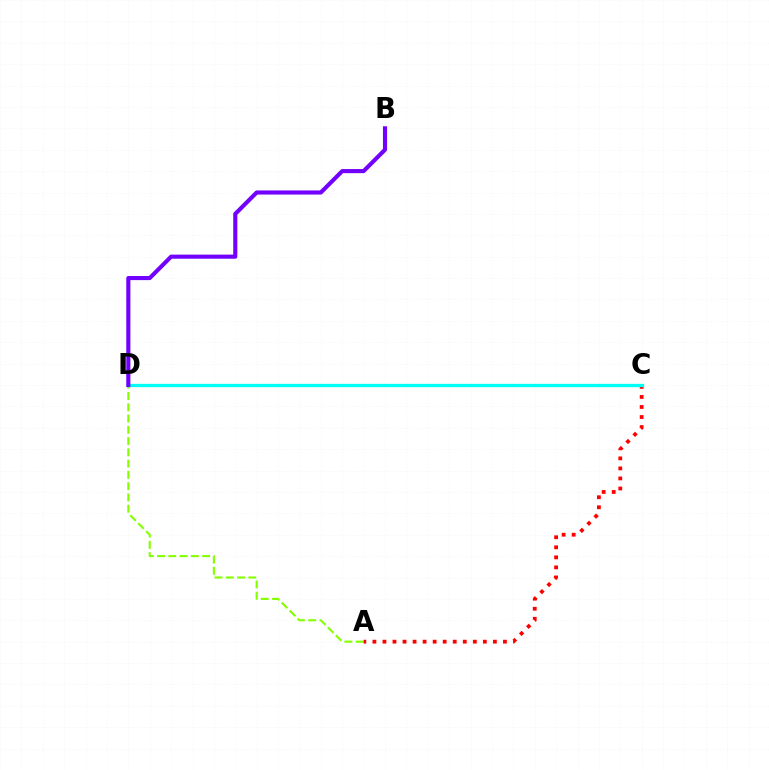{('A', 'D'): [{'color': '#84ff00', 'line_style': 'dashed', 'thickness': 1.53}], ('A', 'C'): [{'color': '#ff0000', 'line_style': 'dotted', 'thickness': 2.73}], ('C', 'D'): [{'color': '#00fff6', 'line_style': 'solid', 'thickness': 2.37}], ('B', 'D'): [{'color': '#7200ff', 'line_style': 'solid', 'thickness': 2.96}]}